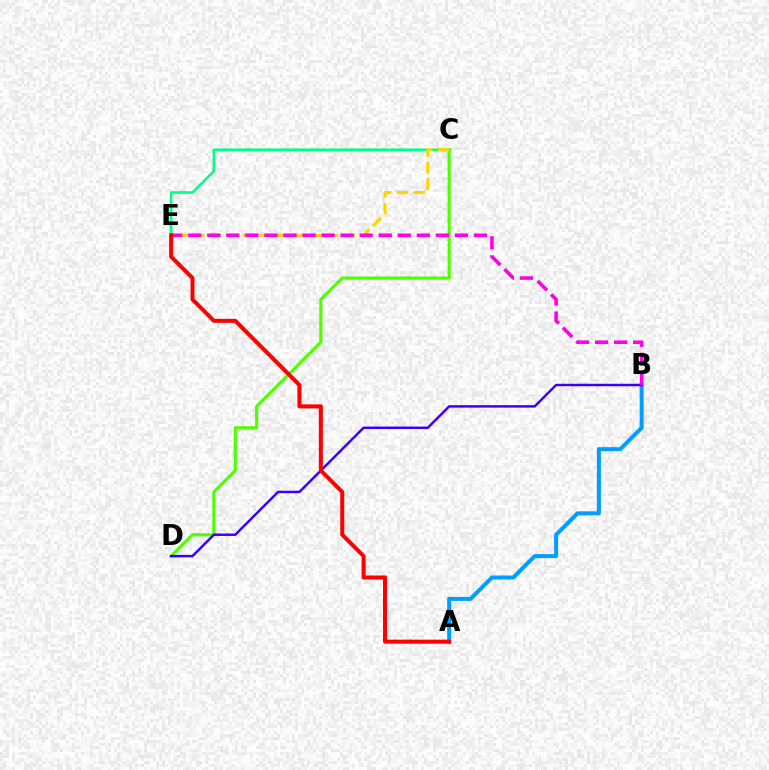{('C', 'D'): [{'color': '#4fff00', 'line_style': 'solid', 'thickness': 2.26}], ('C', 'E'): [{'color': '#00ff86', 'line_style': 'solid', 'thickness': 1.85}, {'color': '#ffd500', 'line_style': 'dashed', 'thickness': 2.27}], ('A', 'B'): [{'color': '#009eff', 'line_style': 'solid', 'thickness': 2.88}], ('B', 'D'): [{'color': '#3700ff', 'line_style': 'solid', 'thickness': 1.77}], ('B', 'E'): [{'color': '#ff00ed', 'line_style': 'dashed', 'thickness': 2.59}], ('A', 'E'): [{'color': '#ff0000', 'line_style': 'solid', 'thickness': 2.89}]}